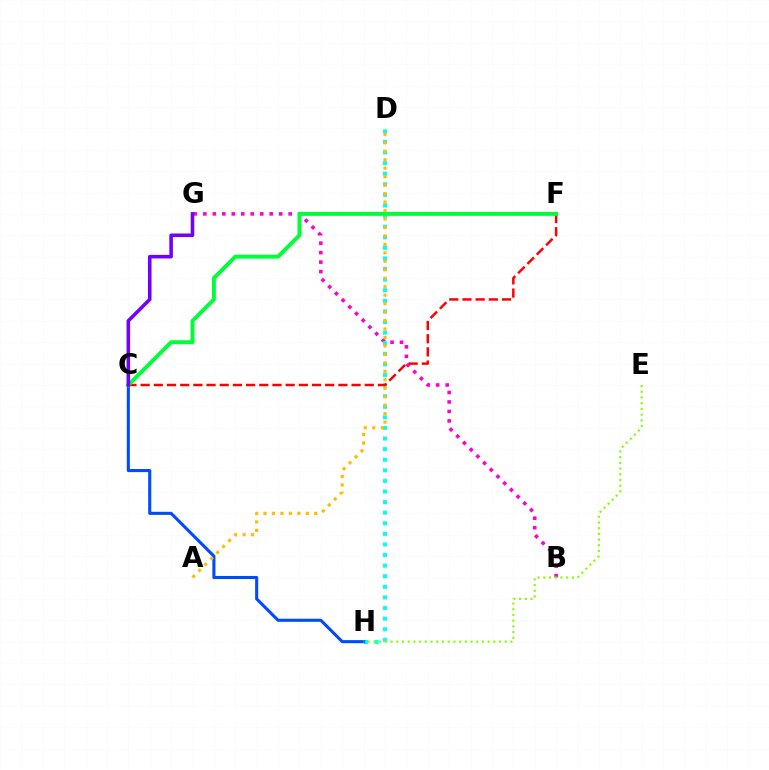{('B', 'G'): [{'color': '#ff00cf', 'line_style': 'dotted', 'thickness': 2.58}], ('D', 'H'): [{'color': '#00fff6', 'line_style': 'dotted', 'thickness': 2.88}], ('C', 'H'): [{'color': '#004bff', 'line_style': 'solid', 'thickness': 2.22}], ('C', 'F'): [{'color': '#ff0000', 'line_style': 'dashed', 'thickness': 1.79}, {'color': '#00ff39', 'line_style': 'solid', 'thickness': 2.85}], ('A', 'D'): [{'color': '#ffbd00', 'line_style': 'dotted', 'thickness': 2.3}], ('E', 'H'): [{'color': '#84ff00', 'line_style': 'dotted', 'thickness': 1.55}], ('C', 'G'): [{'color': '#7200ff', 'line_style': 'solid', 'thickness': 2.58}]}